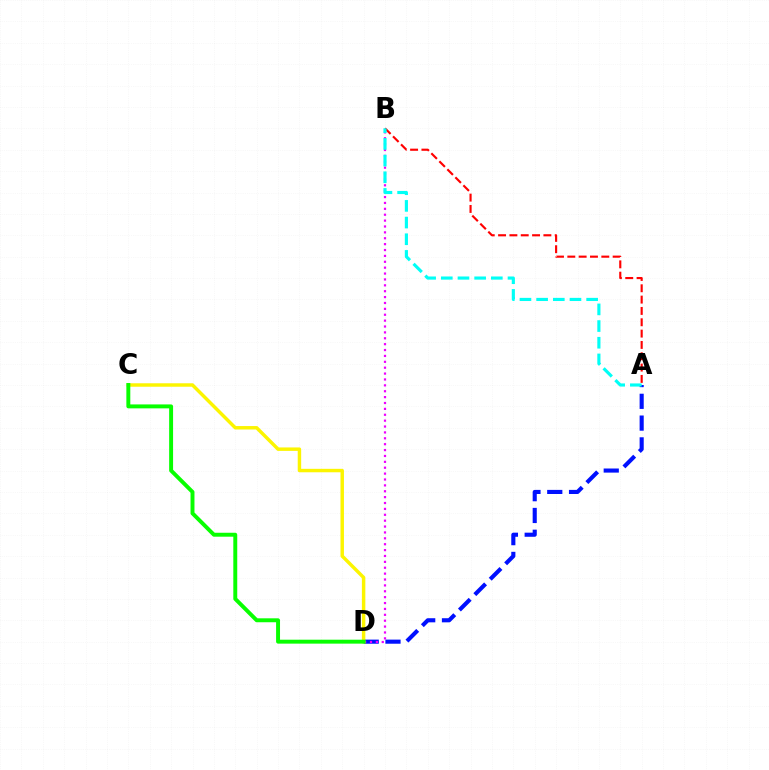{('A', 'D'): [{'color': '#0010ff', 'line_style': 'dashed', 'thickness': 2.96}], ('B', 'D'): [{'color': '#ee00ff', 'line_style': 'dotted', 'thickness': 1.6}], ('C', 'D'): [{'color': '#fcf500', 'line_style': 'solid', 'thickness': 2.48}, {'color': '#08ff00', 'line_style': 'solid', 'thickness': 2.83}], ('A', 'B'): [{'color': '#ff0000', 'line_style': 'dashed', 'thickness': 1.54}, {'color': '#00fff6', 'line_style': 'dashed', 'thickness': 2.27}]}